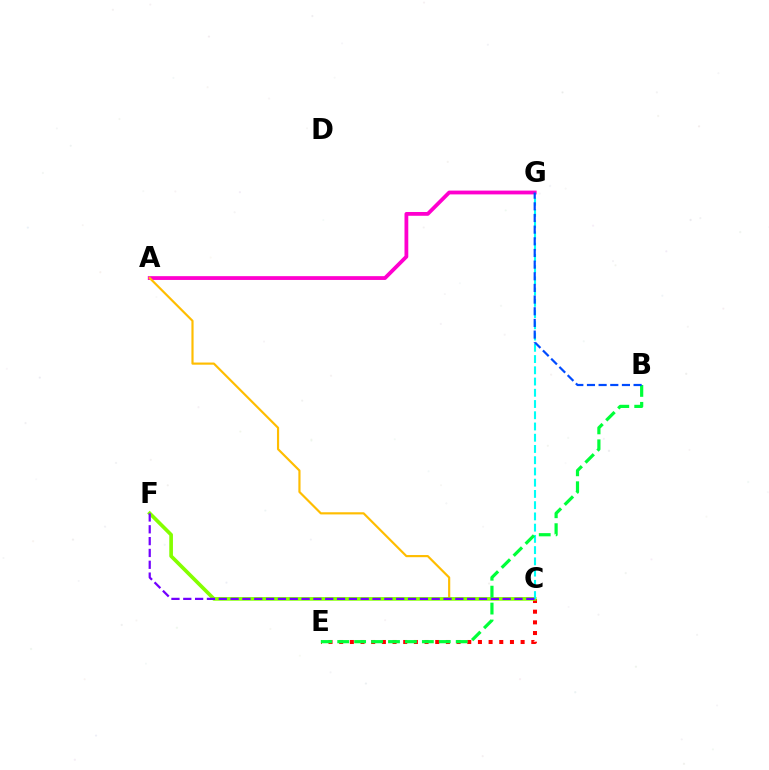{('C', 'E'): [{'color': '#ff0000', 'line_style': 'dotted', 'thickness': 2.9}], ('A', 'G'): [{'color': '#ff00cf', 'line_style': 'solid', 'thickness': 2.73}], ('A', 'C'): [{'color': '#ffbd00', 'line_style': 'solid', 'thickness': 1.56}], ('C', 'F'): [{'color': '#84ff00', 'line_style': 'solid', 'thickness': 2.64}, {'color': '#7200ff', 'line_style': 'dashed', 'thickness': 1.61}], ('C', 'G'): [{'color': '#00fff6', 'line_style': 'dashed', 'thickness': 1.53}], ('B', 'E'): [{'color': '#00ff39', 'line_style': 'dashed', 'thickness': 2.3}], ('B', 'G'): [{'color': '#004bff', 'line_style': 'dashed', 'thickness': 1.58}]}